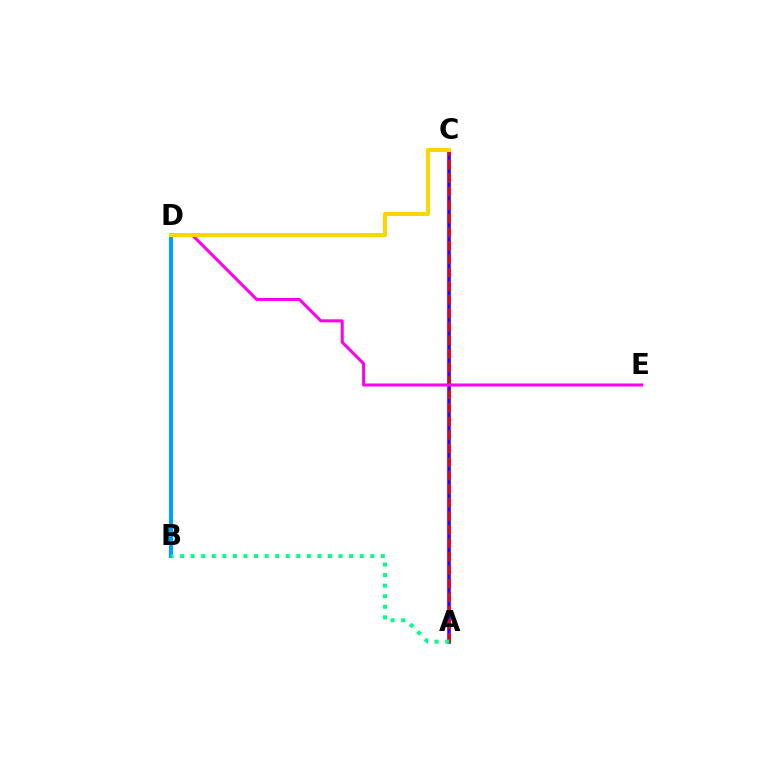{('A', 'C'): [{'color': '#4fff00', 'line_style': 'dashed', 'thickness': 2.0}, {'color': '#3700ff', 'line_style': 'solid', 'thickness': 2.55}, {'color': '#ff0000', 'line_style': 'dashed', 'thickness': 1.84}], ('B', 'D'): [{'color': '#009eff', 'line_style': 'solid', 'thickness': 2.93}], ('D', 'E'): [{'color': '#ff00ed', 'line_style': 'solid', 'thickness': 2.18}], ('C', 'D'): [{'color': '#ffd500', 'line_style': 'solid', 'thickness': 2.92}], ('A', 'B'): [{'color': '#00ff86', 'line_style': 'dotted', 'thickness': 2.87}]}